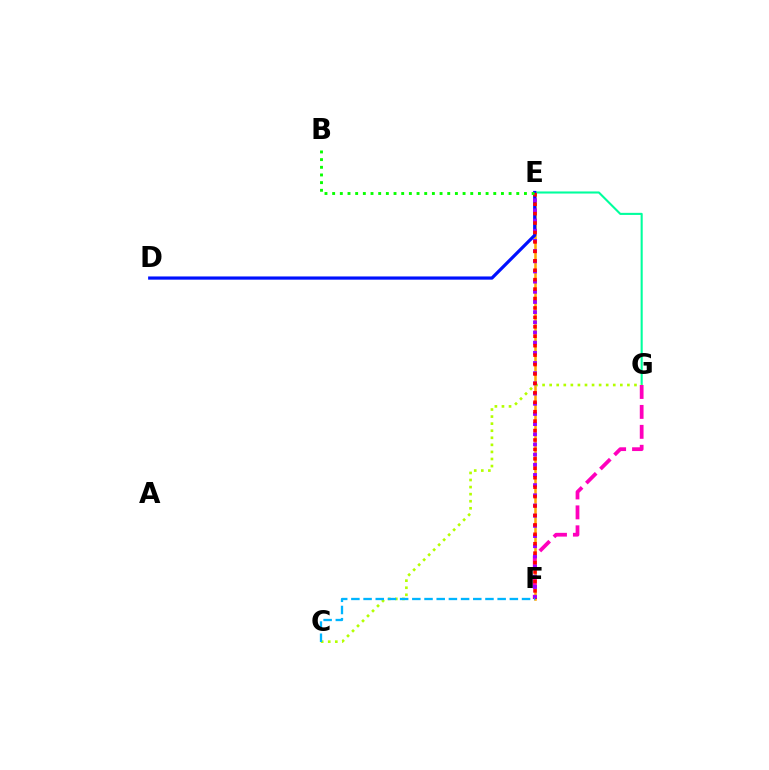{('E', 'G'): [{'color': '#00ff9d', 'line_style': 'solid', 'thickness': 1.51}], ('E', 'F'): [{'color': '#ffa500', 'line_style': 'solid', 'thickness': 1.83}, {'color': '#9b00ff', 'line_style': 'dotted', 'thickness': 2.76}, {'color': '#ff0000', 'line_style': 'dotted', 'thickness': 2.56}], ('D', 'E'): [{'color': '#0010ff', 'line_style': 'solid', 'thickness': 2.31}], ('C', 'G'): [{'color': '#b3ff00', 'line_style': 'dotted', 'thickness': 1.92}], ('F', 'G'): [{'color': '#ff00bd', 'line_style': 'dashed', 'thickness': 2.71}], ('C', 'F'): [{'color': '#00b5ff', 'line_style': 'dashed', 'thickness': 1.66}], ('B', 'E'): [{'color': '#08ff00', 'line_style': 'dotted', 'thickness': 2.08}]}